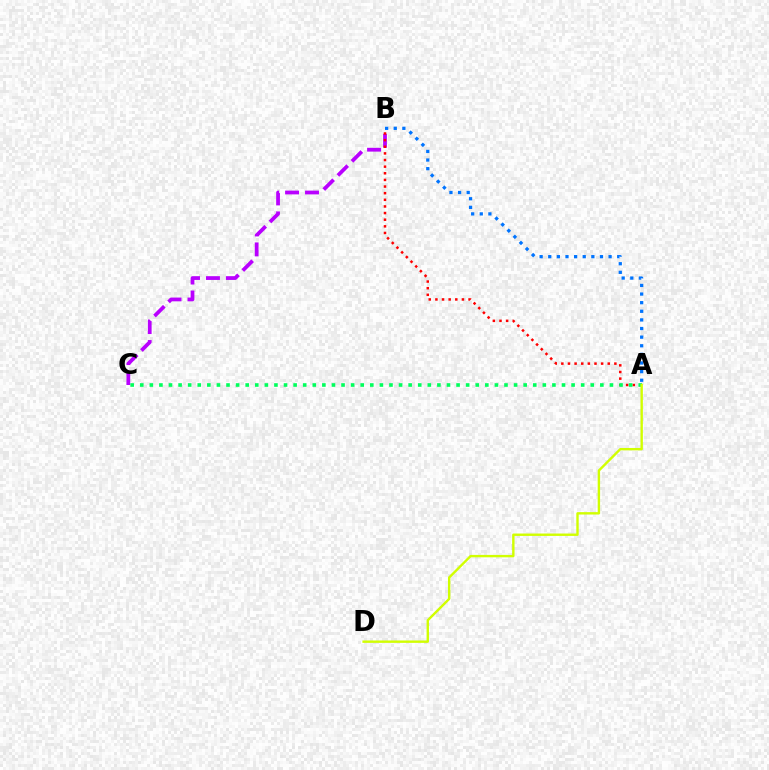{('B', 'C'): [{'color': '#b900ff', 'line_style': 'dashed', 'thickness': 2.71}], ('A', 'B'): [{'color': '#ff0000', 'line_style': 'dotted', 'thickness': 1.8}, {'color': '#0074ff', 'line_style': 'dotted', 'thickness': 2.34}], ('A', 'C'): [{'color': '#00ff5c', 'line_style': 'dotted', 'thickness': 2.6}], ('A', 'D'): [{'color': '#d1ff00', 'line_style': 'solid', 'thickness': 1.72}]}